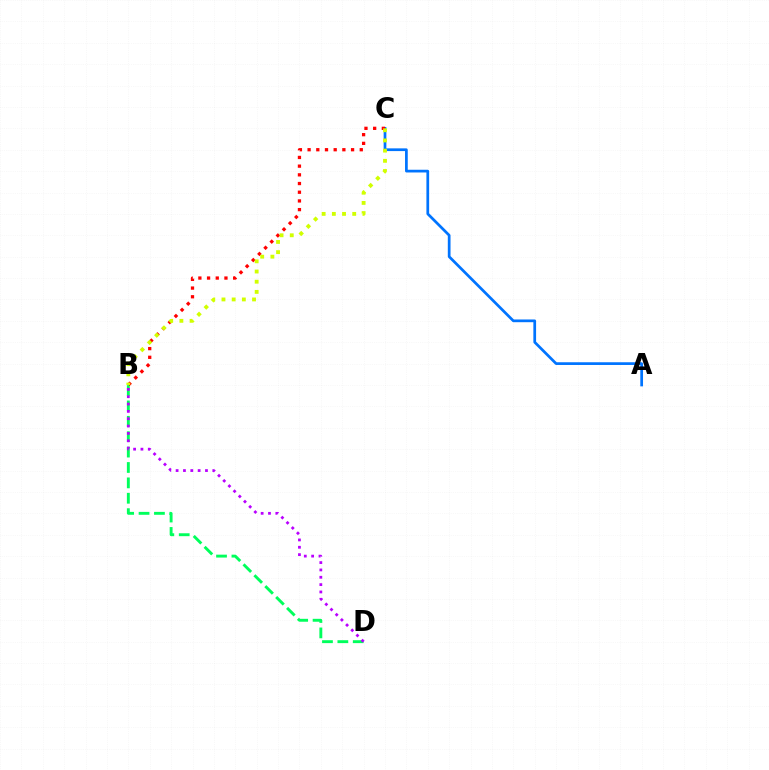{('B', 'D'): [{'color': '#00ff5c', 'line_style': 'dashed', 'thickness': 2.09}, {'color': '#b900ff', 'line_style': 'dotted', 'thickness': 1.99}], ('A', 'C'): [{'color': '#0074ff', 'line_style': 'solid', 'thickness': 1.96}], ('B', 'C'): [{'color': '#ff0000', 'line_style': 'dotted', 'thickness': 2.36}, {'color': '#d1ff00', 'line_style': 'dotted', 'thickness': 2.77}]}